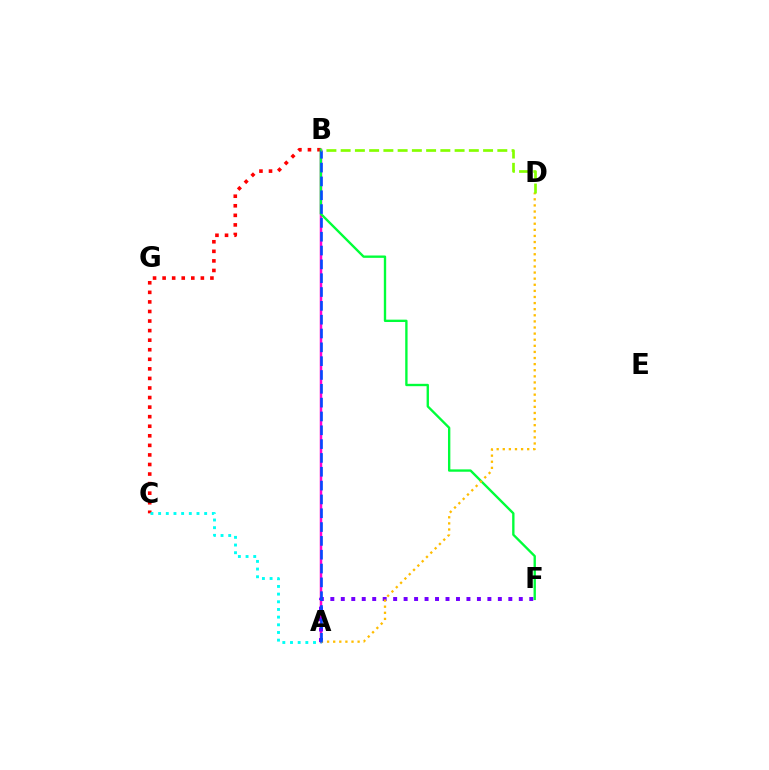{('A', 'B'): [{'color': '#ff00cf', 'line_style': 'solid', 'thickness': 1.8}, {'color': '#004bff', 'line_style': 'dashed', 'thickness': 1.88}], ('B', 'C'): [{'color': '#ff0000', 'line_style': 'dotted', 'thickness': 2.6}], ('B', 'F'): [{'color': '#00ff39', 'line_style': 'solid', 'thickness': 1.7}], ('A', 'F'): [{'color': '#7200ff', 'line_style': 'dotted', 'thickness': 2.84}], ('A', 'D'): [{'color': '#ffbd00', 'line_style': 'dotted', 'thickness': 1.66}], ('A', 'C'): [{'color': '#00fff6', 'line_style': 'dotted', 'thickness': 2.08}], ('B', 'D'): [{'color': '#84ff00', 'line_style': 'dashed', 'thickness': 1.93}]}